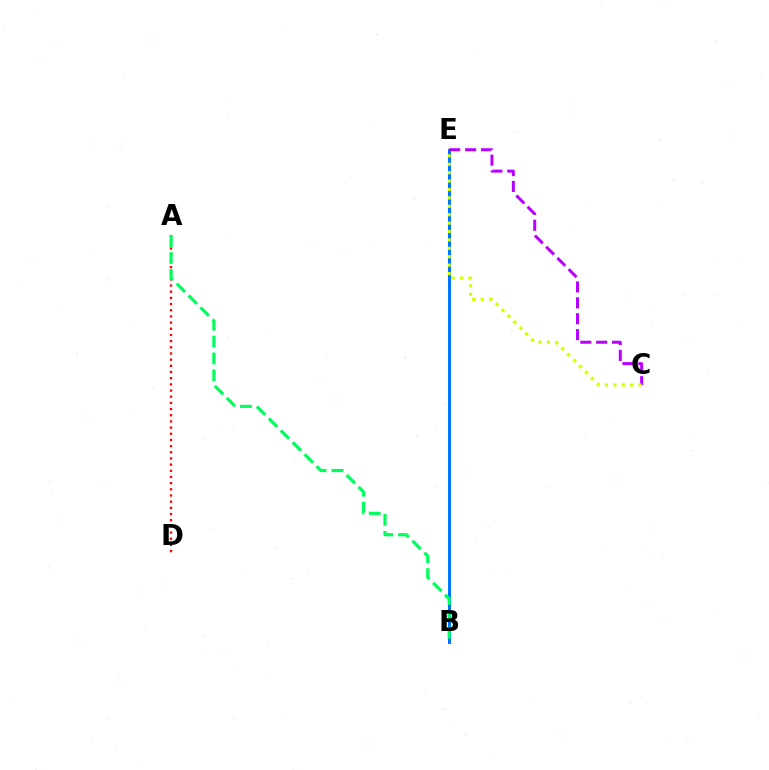{('A', 'D'): [{'color': '#ff0000', 'line_style': 'dotted', 'thickness': 1.68}], ('B', 'E'): [{'color': '#0074ff', 'line_style': 'solid', 'thickness': 2.16}], ('C', 'E'): [{'color': '#b900ff', 'line_style': 'dashed', 'thickness': 2.16}, {'color': '#d1ff00', 'line_style': 'dotted', 'thickness': 2.28}], ('A', 'B'): [{'color': '#00ff5c', 'line_style': 'dashed', 'thickness': 2.29}]}